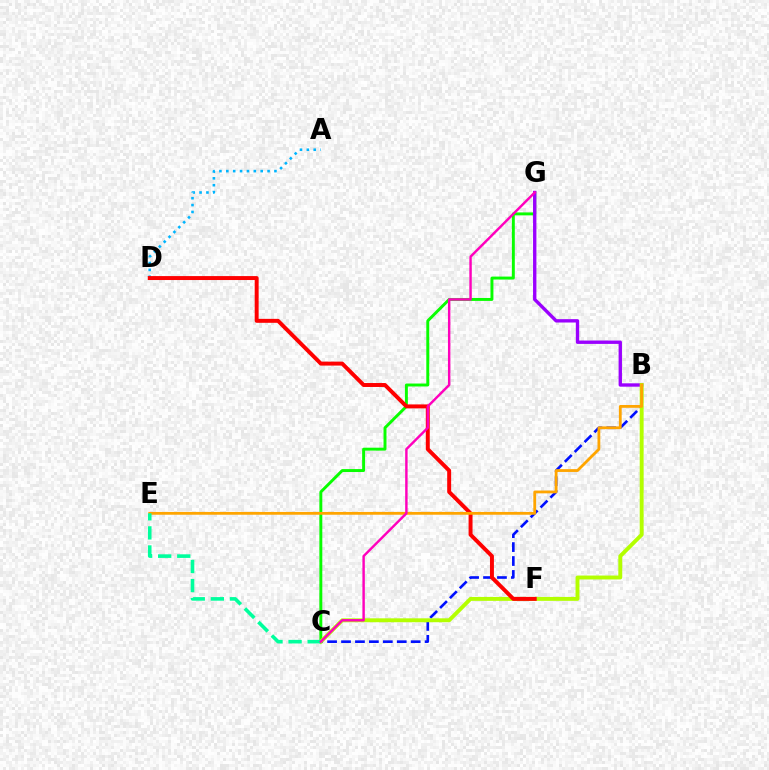{('C', 'G'): [{'color': '#08ff00', 'line_style': 'solid', 'thickness': 2.11}, {'color': '#ff00bd', 'line_style': 'solid', 'thickness': 1.75}], ('B', 'C'): [{'color': '#0010ff', 'line_style': 'dashed', 'thickness': 1.89}, {'color': '#b3ff00', 'line_style': 'solid', 'thickness': 2.81}], ('A', 'D'): [{'color': '#00b5ff', 'line_style': 'dotted', 'thickness': 1.87}], ('B', 'G'): [{'color': '#9b00ff', 'line_style': 'solid', 'thickness': 2.42}], ('D', 'F'): [{'color': '#ff0000', 'line_style': 'solid', 'thickness': 2.84}], ('B', 'E'): [{'color': '#ffa500', 'line_style': 'solid', 'thickness': 2.02}], ('C', 'E'): [{'color': '#00ff9d', 'line_style': 'dashed', 'thickness': 2.59}]}